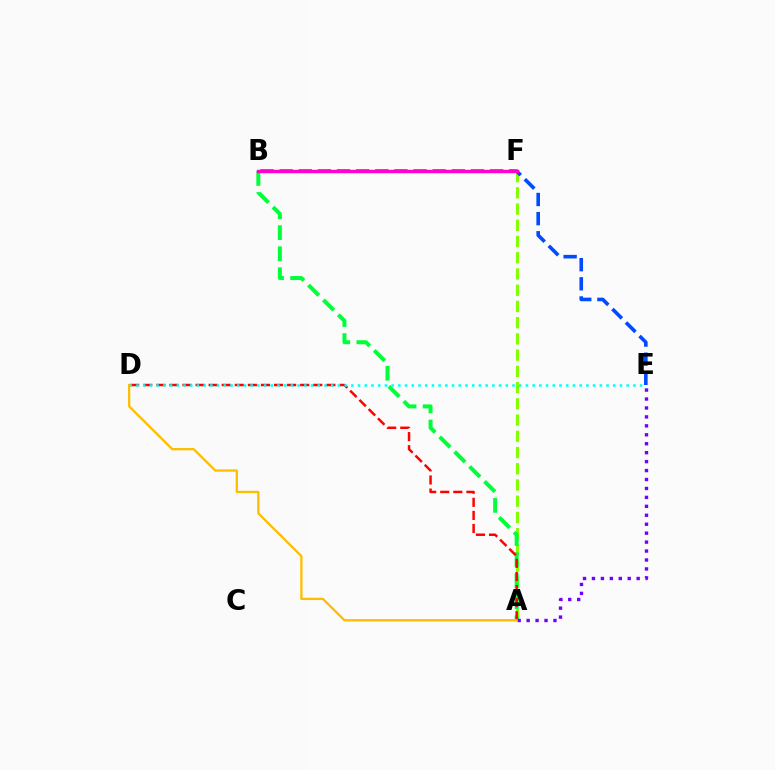{('A', 'F'): [{'color': '#84ff00', 'line_style': 'dashed', 'thickness': 2.2}], ('A', 'B'): [{'color': '#00ff39', 'line_style': 'dashed', 'thickness': 2.86}], ('A', 'D'): [{'color': '#ff0000', 'line_style': 'dashed', 'thickness': 1.78}, {'color': '#ffbd00', 'line_style': 'solid', 'thickness': 1.65}], ('B', 'E'): [{'color': '#004bff', 'line_style': 'dashed', 'thickness': 2.6}], ('A', 'E'): [{'color': '#7200ff', 'line_style': 'dotted', 'thickness': 2.43}], ('B', 'F'): [{'color': '#ff00cf', 'line_style': 'solid', 'thickness': 2.46}], ('D', 'E'): [{'color': '#00fff6', 'line_style': 'dotted', 'thickness': 1.82}]}